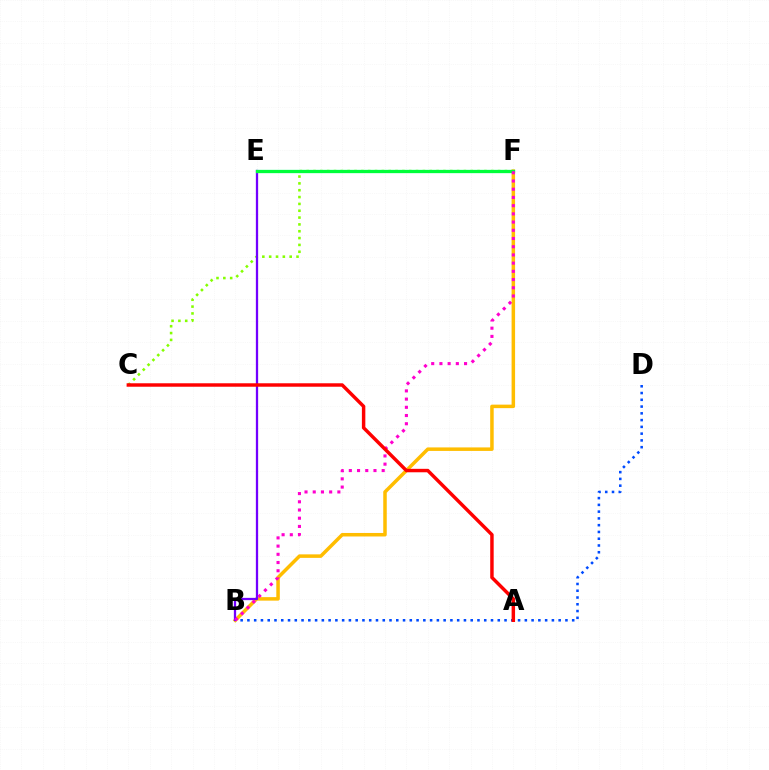{('C', 'F'): [{'color': '#84ff00', 'line_style': 'dotted', 'thickness': 1.86}], ('B', 'D'): [{'color': '#004bff', 'line_style': 'dotted', 'thickness': 1.84}], ('B', 'F'): [{'color': '#ffbd00', 'line_style': 'solid', 'thickness': 2.52}, {'color': '#ff00cf', 'line_style': 'dotted', 'thickness': 2.23}], ('B', 'E'): [{'color': '#7200ff', 'line_style': 'solid', 'thickness': 1.64}], ('E', 'F'): [{'color': '#00fff6', 'line_style': 'solid', 'thickness': 2.23}, {'color': '#00ff39', 'line_style': 'solid', 'thickness': 2.32}], ('A', 'C'): [{'color': '#ff0000', 'line_style': 'solid', 'thickness': 2.49}]}